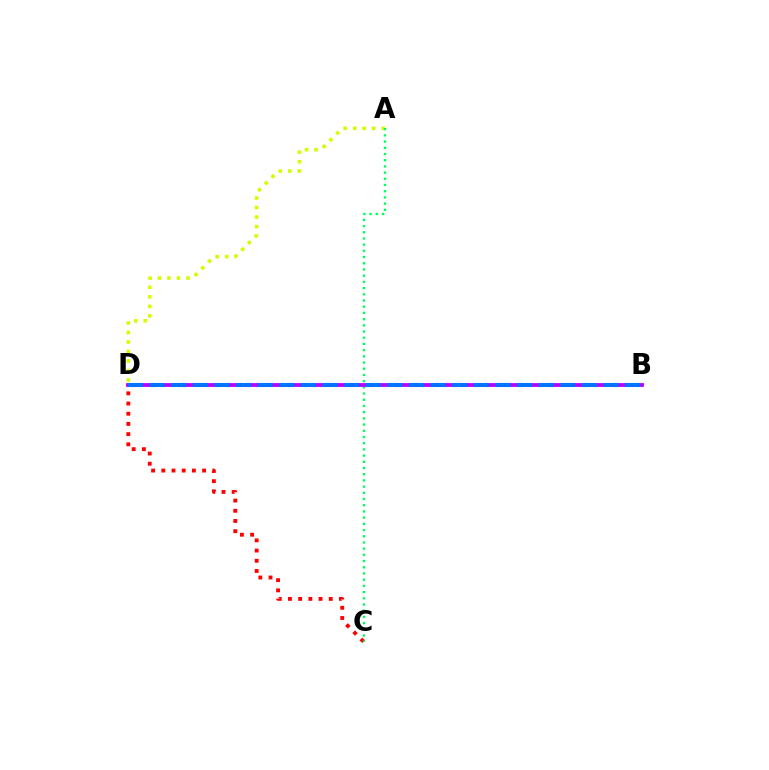{('C', 'D'): [{'color': '#ff0000', 'line_style': 'dotted', 'thickness': 2.77}], ('A', 'D'): [{'color': '#d1ff00', 'line_style': 'dotted', 'thickness': 2.58}], ('A', 'C'): [{'color': '#00ff5c', 'line_style': 'dotted', 'thickness': 1.69}], ('B', 'D'): [{'color': '#b900ff', 'line_style': 'solid', 'thickness': 2.74}, {'color': '#0074ff', 'line_style': 'dashed', 'thickness': 2.94}]}